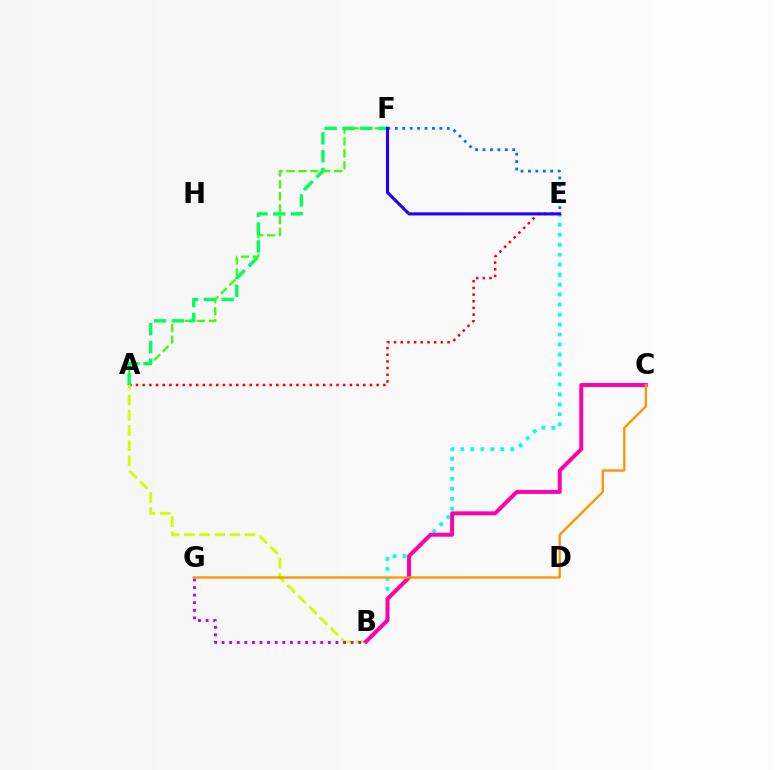{('A', 'E'): [{'color': '#ff0000', 'line_style': 'dotted', 'thickness': 1.82}], ('A', 'B'): [{'color': '#d1ff00', 'line_style': 'dashed', 'thickness': 2.06}], ('B', 'G'): [{'color': '#b900ff', 'line_style': 'dotted', 'thickness': 2.06}], ('E', 'F'): [{'color': '#0074ff', 'line_style': 'dotted', 'thickness': 2.02}, {'color': '#2500ff', 'line_style': 'solid', 'thickness': 2.23}], ('B', 'E'): [{'color': '#00fff6', 'line_style': 'dotted', 'thickness': 2.71}], ('A', 'F'): [{'color': '#3dff00', 'line_style': 'dashed', 'thickness': 1.62}, {'color': '#00ff5c', 'line_style': 'dashed', 'thickness': 2.42}], ('B', 'C'): [{'color': '#ff00ac', 'line_style': 'solid', 'thickness': 2.85}], ('C', 'G'): [{'color': '#ff9400', 'line_style': 'solid', 'thickness': 1.66}]}